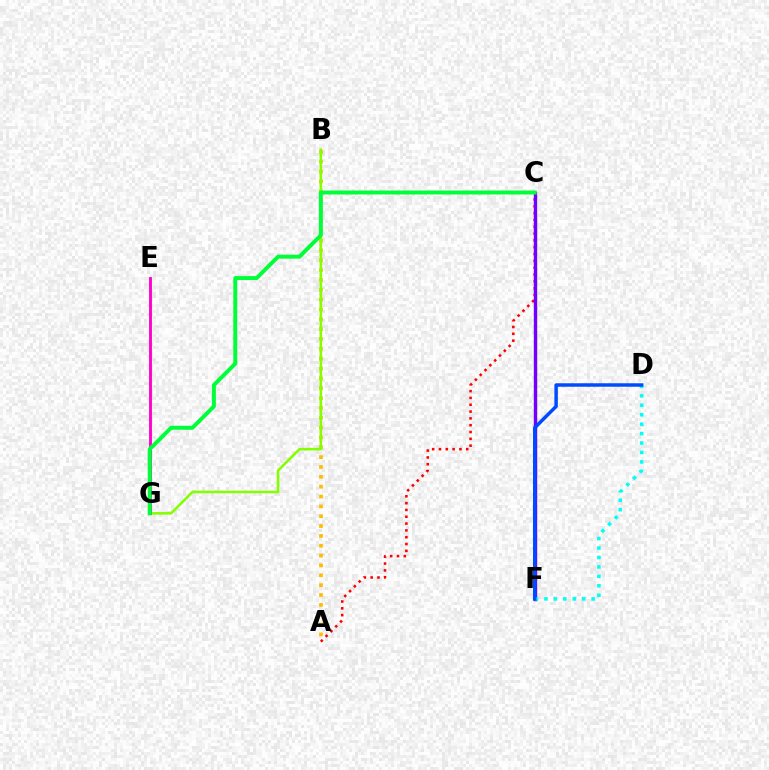{('A', 'B'): [{'color': '#ffbd00', 'line_style': 'dotted', 'thickness': 2.68}], ('A', 'C'): [{'color': '#ff0000', 'line_style': 'dotted', 'thickness': 1.85}], ('C', 'F'): [{'color': '#7200ff', 'line_style': 'solid', 'thickness': 2.44}], ('D', 'F'): [{'color': '#00fff6', 'line_style': 'dotted', 'thickness': 2.56}, {'color': '#004bff', 'line_style': 'solid', 'thickness': 2.5}], ('B', 'G'): [{'color': '#84ff00', 'line_style': 'solid', 'thickness': 1.84}], ('E', 'G'): [{'color': '#ff00cf', 'line_style': 'solid', 'thickness': 2.07}], ('C', 'G'): [{'color': '#00ff39', 'line_style': 'solid', 'thickness': 2.85}]}